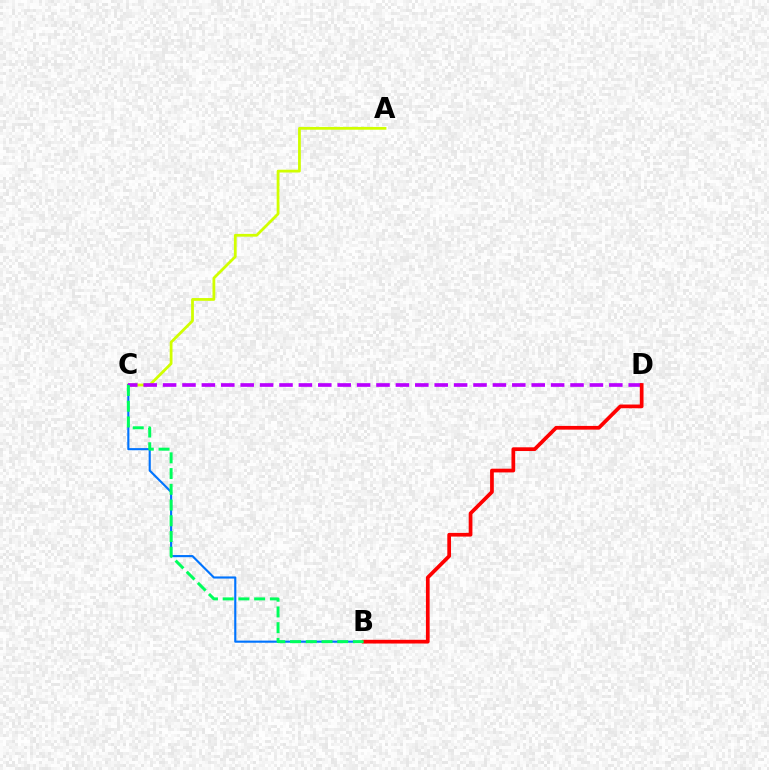{('A', 'C'): [{'color': '#d1ff00', 'line_style': 'solid', 'thickness': 2.0}], ('B', 'C'): [{'color': '#0074ff', 'line_style': 'solid', 'thickness': 1.54}, {'color': '#00ff5c', 'line_style': 'dashed', 'thickness': 2.14}], ('C', 'D'): [{'color': '#b900ff', 'line_style': 'dashed', 'thickness': 2.64}], ('B', 'D'): [{'color': '#ff0000', 'line_style': 'solid', 'thickness': 2.68}]}